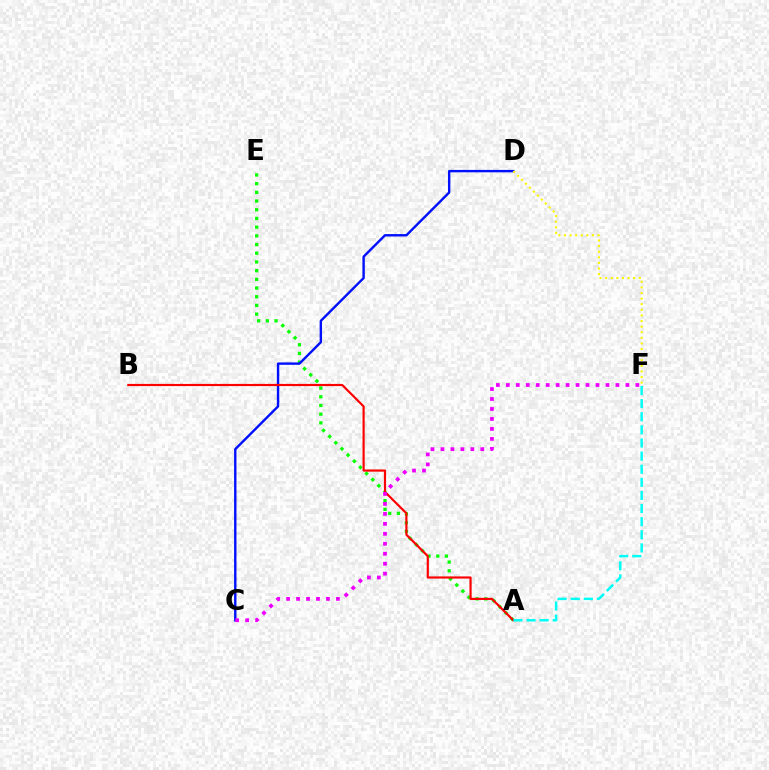{('A', 'E'): [{'color': '#08ff00', 'line_style': 'dotted', 'thickness': 2.36}], ('C', 'D'): [{'color': '#0010ff', 'line_style': 'solid', 'thickness': 1.73}], ('D', 'F'): [{'color': '#fcf500', 'line_style': 'dotted', 'thickness': 1.52}], ('A', 'B'): [{'color': '#ff0000', 'line_style': 'solid', 'thickness': 1.57}], ('C', 'F'): [{'color': '#ee00ff', 'line_style': 'dotted', 'thickness': 2.71}], ('A', 'F'): [{'color': '#00fff6', 'line_style': 'dashed', 'thickness': 1.78}]}